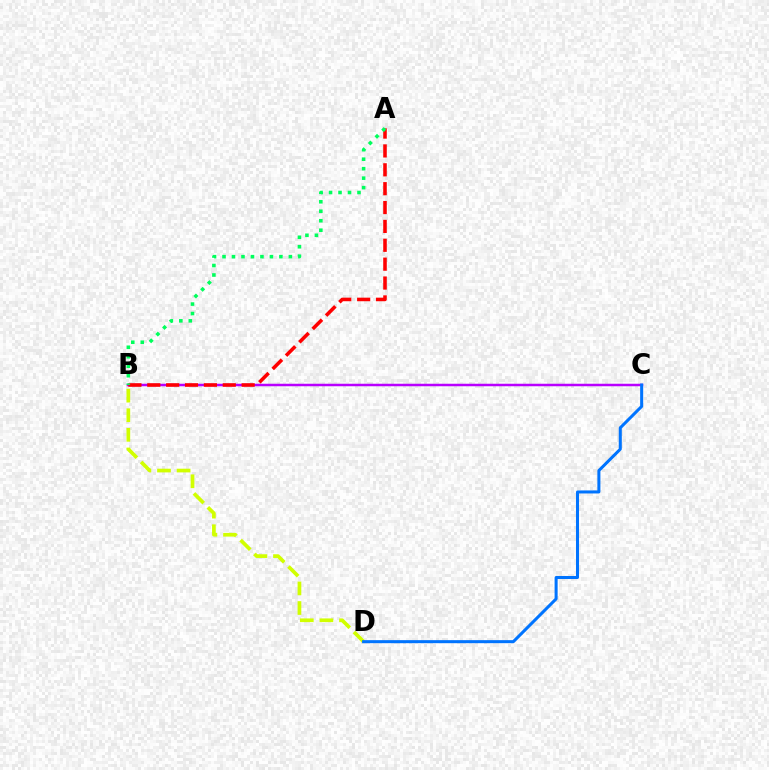{('B', 'C'): [{'color': '#b900ff', 'line_style': 'solid', 'thickness': 1.8}], ('B', 'D'): [{'color': '#d1ff00', 'line_style': 'dashed', 'thickness': 2.66}], ('C', 'D'): [{'color': '#0074ff', 'line_style': 'solid', 'thickness': 2.18}], ('A', 'B'): [{'color': '#ff0000', 'line_style': 'dashed', 'thickness': 2.56}, {'color': '#00ff5c', 'line_style': 'dotted', 'thickness': 2.58}]}